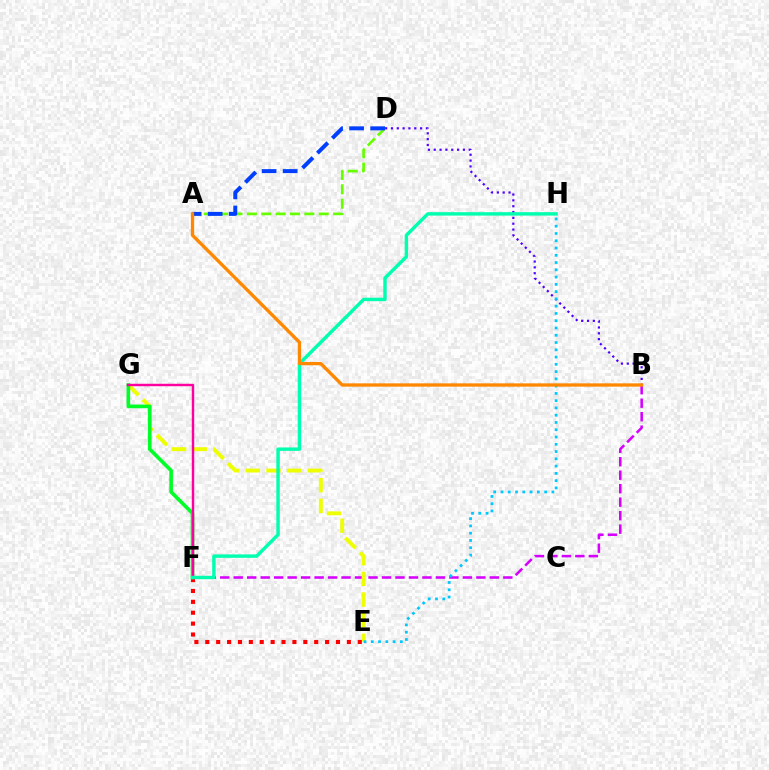{('B', 'F'): [{'color': '#d600ff', 'line_style': 'dashed', 'thickness': 1.83}], ('E', 'G'): [{'color': '#eeff00', 'line_style': 'dashed', 'thickness': 2.81}], ('E', 'F'): [{'color': '#ff0000', 'line_style': 'dotted', 'thickness': 2.96}], ('B', 'D'): [{'color': '#4f00ff', 'line_style': 'dotted', 'thickness': 1.59}], ('F', 'G'): [{'color': '#00ff27', 'line_style': 'solid', 'thickness': 2.61}, {'color': '#ff00a0', 'line_style': 'solid', 'thickness': 1.75}], ('E', 'H'): [{'color': '#00c7ff', 'line_style': 'dotted', 'thickness': 1.97}], ('F', 'H'): [{'color': '#00ffaf', 'line_style': 'solid', 'thickness': 2.47}], ('A', 'D'): [{'color': '#66ff00', 'line_style': 'dashed', 'thickness': 1.95}, {'color': '#003fff', 'line_style': 'dashed', 'thickness': 2.86}], ('A', 'B'): [{'color': '#ff8800', 'line_style': 'solid', 'thickness': 2.38}]}